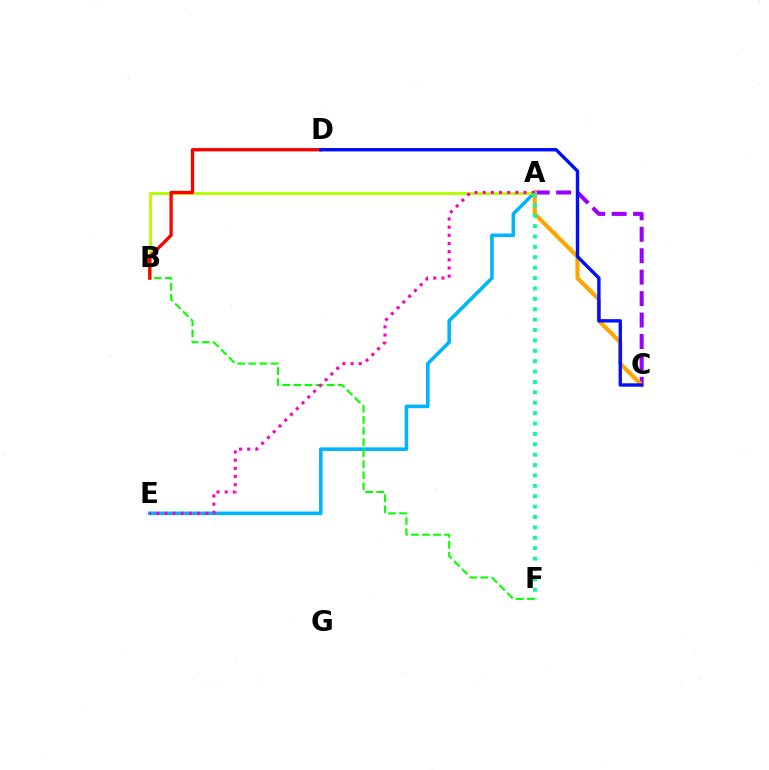{('A', 'E'): [{'color': '#00b5ff', 'line_style': 'solid', 'thickness': 2.57}, {'color': '#ff00bd', 'line_style': 'dotted', 'thickness': 2.22}], ('A', 'C'): [{'color': '#9b00ff', 'line_style': 'dashed', 'thickness': 2.91}, {'color': '#ffa500', 'line_style': 'solid', 'thickness': 2.98}], ('A', 'B'): [{'color': '#b3ff00', 'line_style': 'solid', 'thickness': 2.07}], ('B', 'F'): [{'color': '#08ff00', 'line_style': 'dashed', 'thickness': 1.5}], ('B', 'D'): [{'color': '#ff0000', 'line_style': 'solid', 'thickness': 2.38}], ('C', 'D'): [{'color': '#0010ff', 'line_style': 'solid', 'thickness': 2.43}], ('A', 'F'): [{'color': '#00ff9d', 'line_style': 'dotted', 'thickness': 2.82}]}